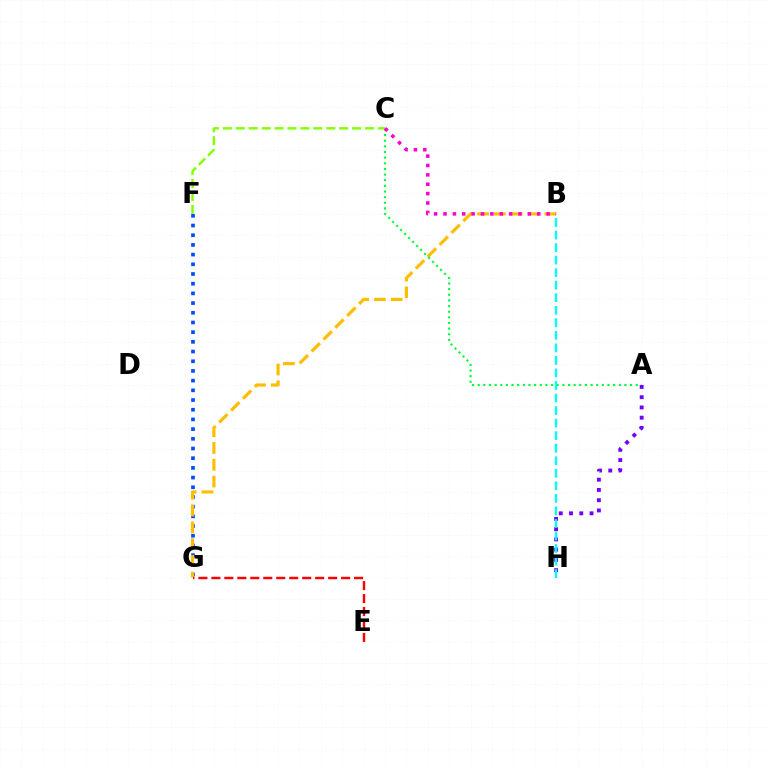{('F', 'G'): [{'color': '#004bff', 'line_style': 'dotted', 'thickness': 2.63}], ('B', 'G'): [{'color': '#ffbd00', 'line_style': 'dashed', 'thickness': 2.28}], ('A', 'C'): [{'color': '#00ff39', 'line_style': 'dotted', 'thickness': 1.53}], ('E', 'G'): [{'color': '#ff0000', 'line_style': 'dashed', 'thickness': 1.76}], ('A', 'H'): [{'color': '#7200ff', 'line_style': 'dotted', 'thickness': 2.79}], ('C', 'F'): [{'color': '#84ff00', 'line_style': 'dashed', 'thickness': 1.76}], ('B', 'H'): [{'color': '#00fff6', 'line_style': 'dashed', 'thickness': 1.7}], ('B', 'C'): [{'color': '#ff00cf', 'line_style': 'dotted', 'thickness': 2.55}]}